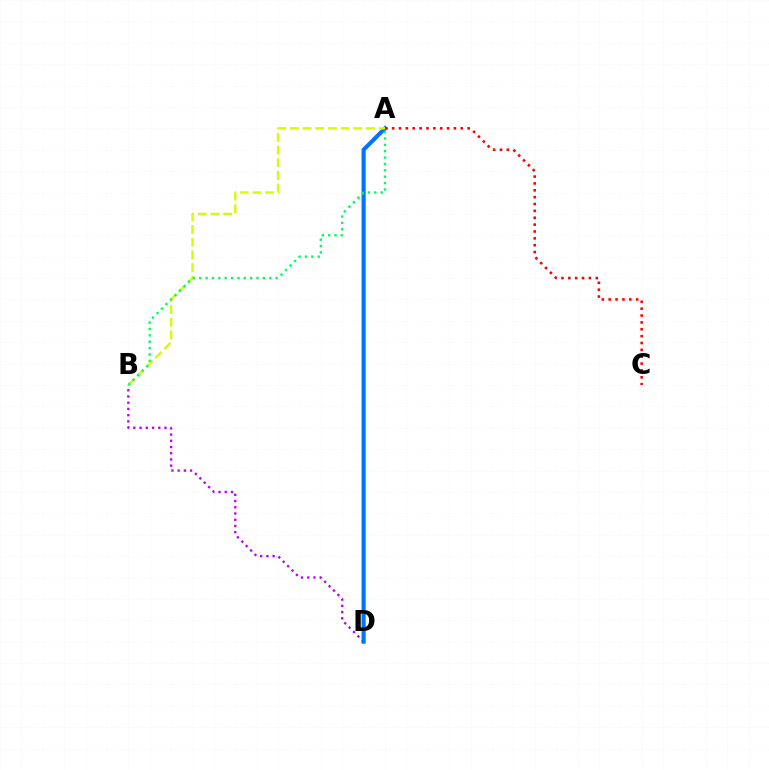{('B', 'D'): [{'color': '#b900ff', 'line_style': 'dotted', 'thickness': 1.69}], ('A', 'D'): [{'color': '#0074ff', 'line_style': 'solid', 'thickness': 2.97}], ('A', 'B'): [{'color': '#d1ff00', 'line_style': 'dashed', 'thickness': 1.72}, {'color': '#00ff5c', 'line_style': 'dotted', 'thickness': 1.73}], ('A', 'C'): [{'color': '#ff0000', 'line_style': 'dotted', 'thickness': 1.86}]}